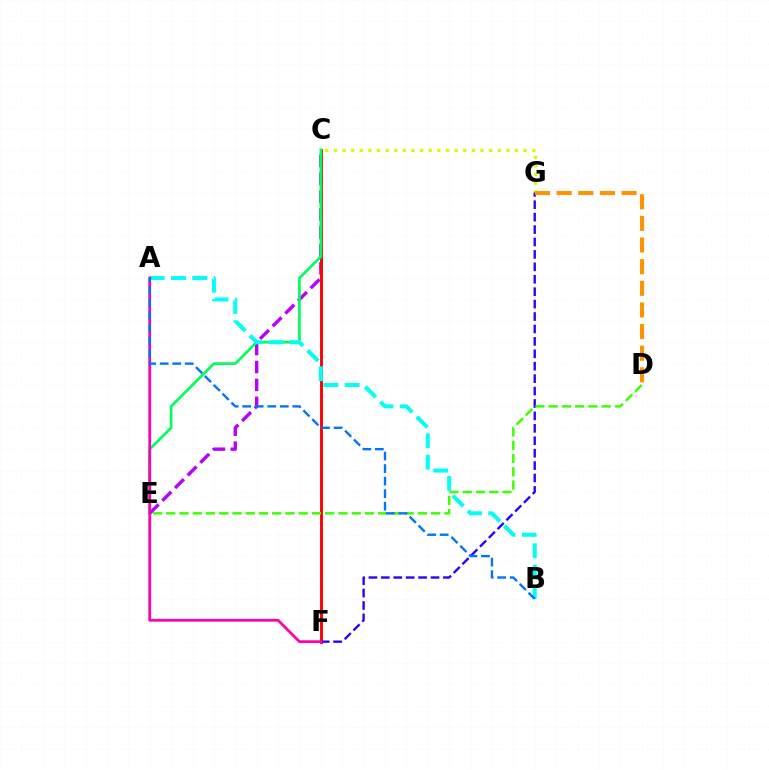{('C', 'E'): [{'color': '#b900ff', 'line_style': 'dashed', 'thickness': 2.43}, {'color': '#00ff5c', 'line_style': 'solid', 'thickness': 1.95}], ('C', 'F'): [{'color': '#ff0000', 'line_style': 'solid', 'thickness': 2.08}], ('C', 'G'): [{'color': '#d1ff00', 'line_style': 'dotted', 'thickness': 2.34}], ('A', 'B'): [{'color': '#00fff6', 'line_style': 'dashed', 'thickness': 2.89}, {'color': '#0074ff', 'line_style': 'dashed', 'thickness': 1.7}], ('F', 'G'): [{'color': '#2500ff', 'line_style': 'dashed', 'thickness': 1.69}], ('D', 'E'): [{'color': '#3dff00', 'line_style': 'dashed', 'thickness': 1.8}], ('A', 'F'): [{'color': '#ff00ac', 'line_style': 'solid', 'thickness': 1.99}], ('D', 'G'): [{'color': '#ff9400', 'line_style': 'dashed', 'thickness': 2.94}]}